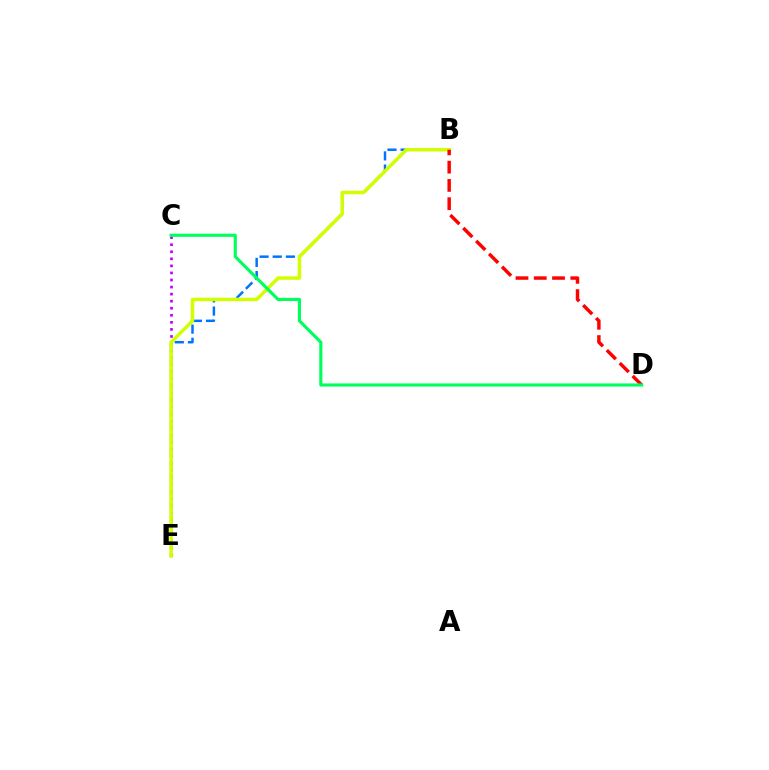{('B', 'E'): [{'color': '#0074ff', 'line_style': 'dashed', 'thickness': 1.79}, {'color': '#d1ff00', 'line_style': 'solid', 'thickness': 2.52}], ('C', 'E'): [{'color': '#b900ff', 'line_style': 'dotted', 'thickness': 1.92}], ('B', 'D'): [{'color': '#ff0000', 'line_style': 'dashed', 'thickness': 2.48}], ('C', 'D'): [{'color': '#00ff5c', 'line_style': 'solid', 'thickness': 2.26}]}